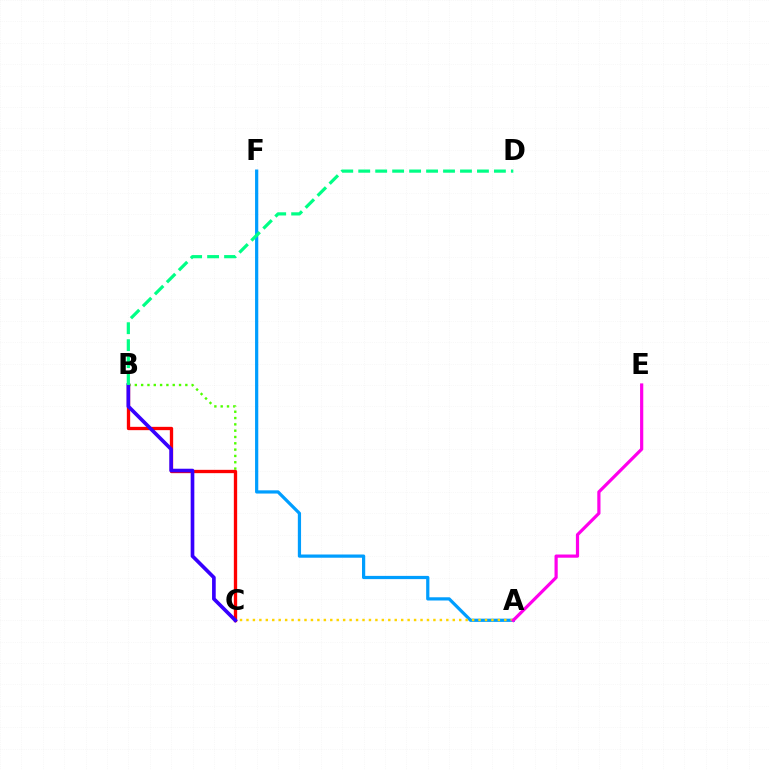{('B', 'C'): [{'color': '#4fff00', 'line_style': 'dotted', 'thickness': 1.72}, {'color': '#ff0000', 'line_style': 'solid', 'thickness': 2.39}, {'color': '#3700ff', 'line_style': 'solid', 'thickness': 2.64}], ('A', 'F'): [{'color': '#009eff', 'line_style': 'solid', 'thickness': 2.32}], ('A', 'C'): [{'color': '#ffd500', 'line_style': 'dotted', 'thickness': 1.75}], ('B', 'D'): [{'color': '#00ff86', 'line_style': 'dashed', 'thickness': 2.3}], ('A', 'E'): [{'color': '#ff00ed', 'line_style': 'solid', 'thickness': 2.31}]}